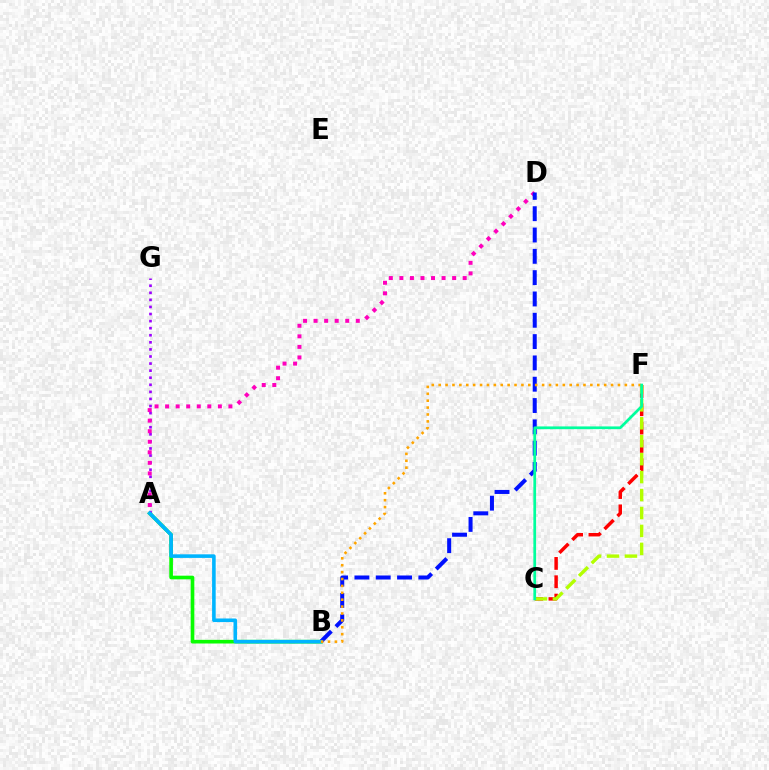{('A', 'B'): [{'color': '#08ff00', 'line_style': 'solid', 'thickness': 2.63}, {'color': '#00b5ff', 'line_style': 'solid', 'thickness': 2.59}], ('C', 'F'): [{'color': '#ff0000', 'line_style': 'dashed', 'thickness': 2.49}, {'color': '#b3ff00', 'line_style': 'dashed', 'thickness': 2.44}, {'color': '#00ff9d', 'line_style': 'solid', 'thickness': 1.96}], ('A', 'G'): [{'color': '#9b00ff', 'line_style': 'dotted', 'thickness': 1.92}], ('A', 'D'): [{'color': '#ff00bd', 'line_style': 'dotted', 'thickness': 2.87}], ('B', 'D'): [{'color': '#0010ff', 'line_style': 'dashed', 'thickness': 2.9}], ('B', 'F'): [{'color': '#ffa500', 'line_style': 'dotted', 'thickness': 1.87}]}